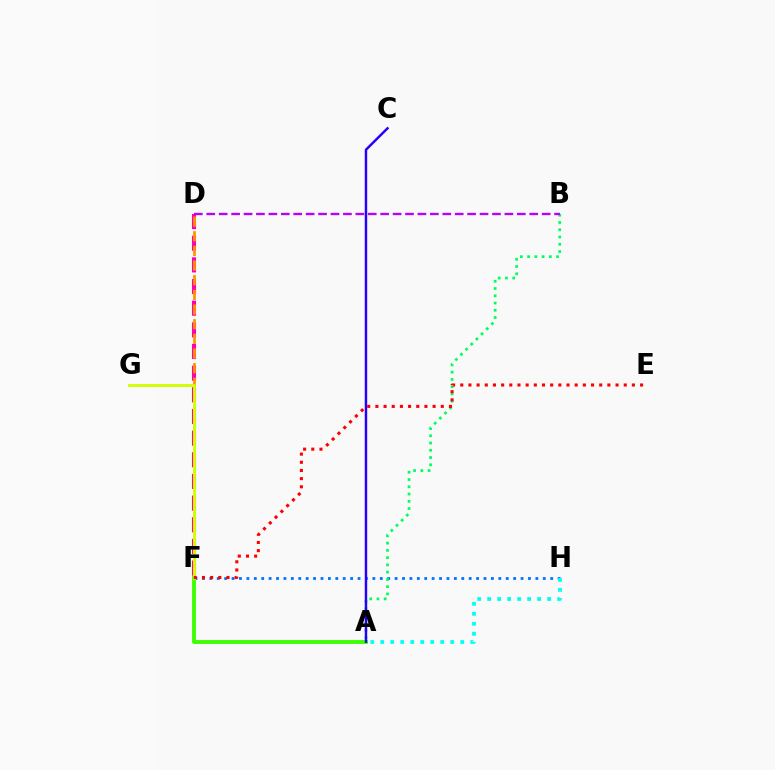{('F', 'H'): [{'color': '#0074ff', 'line_style': 'dotted', 'thickness': 2.01}], ('D', 'F'): [{'color': '#ff00ac', 'line_style': 'dashed', 'thickness': 2.94}, {'color': '#ff9400', 'line_style': 'dashed', 'thickness': 1.99}], ('A', 'F'): [{'color': '#3dff00', 'line_style': 'solid', 'thickness': 2.79}], ('A', 'B'): [{'color': '#00ff5c', 'line_style': 'dotted', 'thickness': 1.97}], ('B', 'D'): [{'color': '#b900ff', 'line_style': 'dashed', 'thickness': 1.69}], ('A', 'C'): [{'color': '#2500ff', 'line_style': 'solid', 'thickness': 1.77}], ('F', 'G'): [{'color': '#d1ff00', 'line_style': 'solid', 'thickness': 2.06}], ('A', 'H'): [{'color': '#00fff6', 'line_style': 'dotted', 'thickness': 2.72}], ('E', 'F'): [{'color': '#ff0000', 'line_style': 'dotted', 'thickness': 2.22}]}